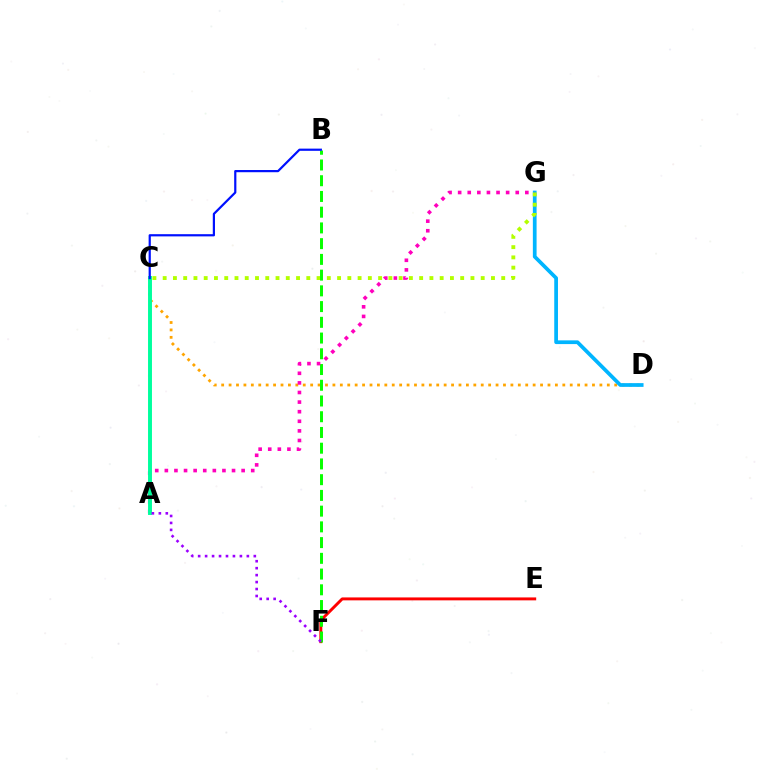{('C', 'D'): [{'color': '#ffa500', 'line_style': 'dotted', 'thickness': 2.01}], ('D', 'G'): [{'color': '#00b5ff', 'line_style': 'solid', 'thickness': 2.69}], ('C', 'G'): [{'color': '#b3ff00', 'line_style': 'dotted', 'thickness': 2.79}], ('E', 'F'): [{'color': '#ff0000', 'line_style': 'solid', 'thickness': 2.11}], ('B', 'F'): [{'color': '#08ff00', 'line_style': 'dashed', 'thickness': 2.14}], ('A', 'G'): [{'color': '#ff00bd', 'line_style': 'dotted', 'thickness': 2.61}], ('A', 'C'): [{'color': '#00ff9d', 'line_style': 'solid', 'thickness': 2.83}], ('A', 'F'): [{'color': '#9b00ff', 'line_style': 'dotted', 'thickness': 1.89}], ('B', 'C'): [{'color': '#0010ff', 'line_style': 'solid', 'thickness': 1.59}]}